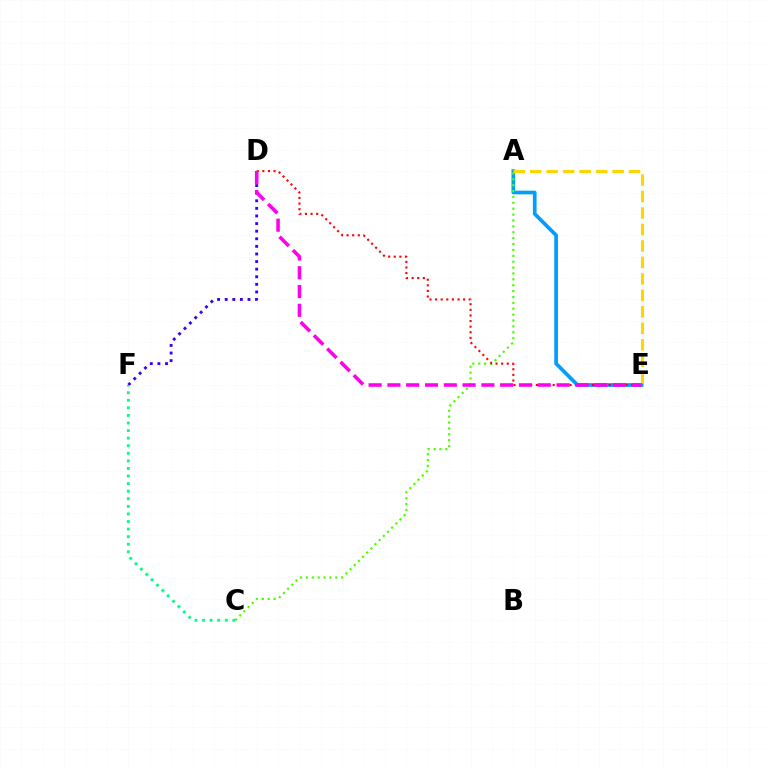{('D', 'F'): [{'color': '#3700ff', 'line_style': 'dotted', 'thickness': 2.06}], ('A', 'E'): [{'color': '#009eff', 'line_style': 'solid', 'thickness': 2.66}, {'color': '#ffd500', 'line_style': 'dashed', 'thickness': 2.24}], ('A', 'C'): [{'color': '#4fff00', 'line_style': 'dotted', 'thickness': 1.6}], ('C', 'F'): [{'color': '#00ff86', 'line_style': 'dotted', 'thickness': 2.06}], ('D', 'E'): [{'color': '#ff0000', 'line_style': 'dotted', 'thickness': 1.52}, {'color': '#ff00ed', 'line_style': 'dashed', 'thickness': 2.55}]}